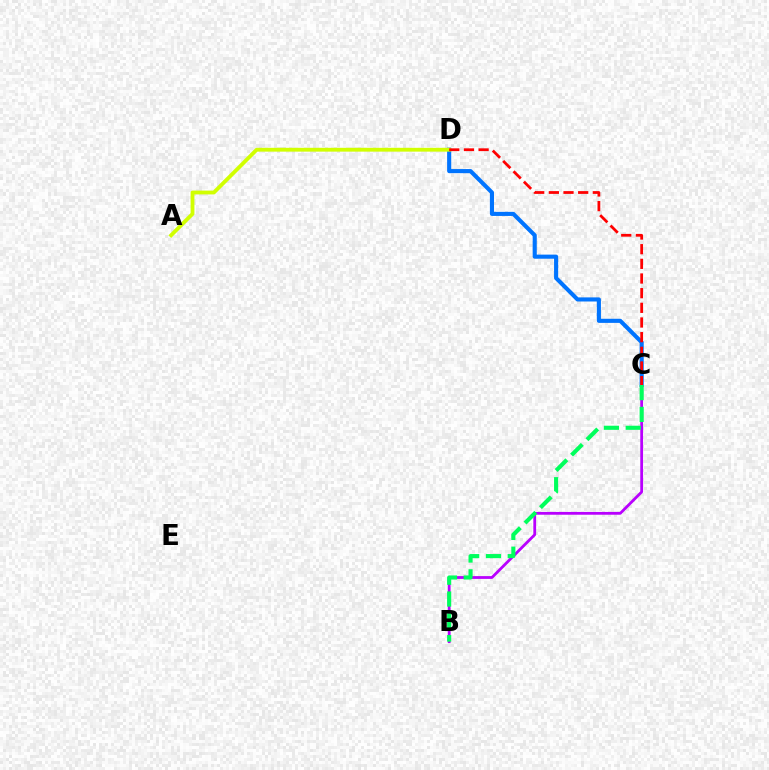{('C', 'D'): [{'color': '#0074ff', 'line_style': 'solid', 'thickness': 2.95}, {'color': '#ff0000', 'line_style': 'dashed', 'thickness': 1.99}], ('A', 'D'): [{'color': '#d1ff00', 'line_style': 'solid', 'thickness': 2.76}], ('B', 'C'): [{'color': '#b900ff', 'line_style': 'solid', 'thickness': 2.01}, {'color': '#00ff5c', 'line_style': 'dashed', 'thickness': 2.96}]}